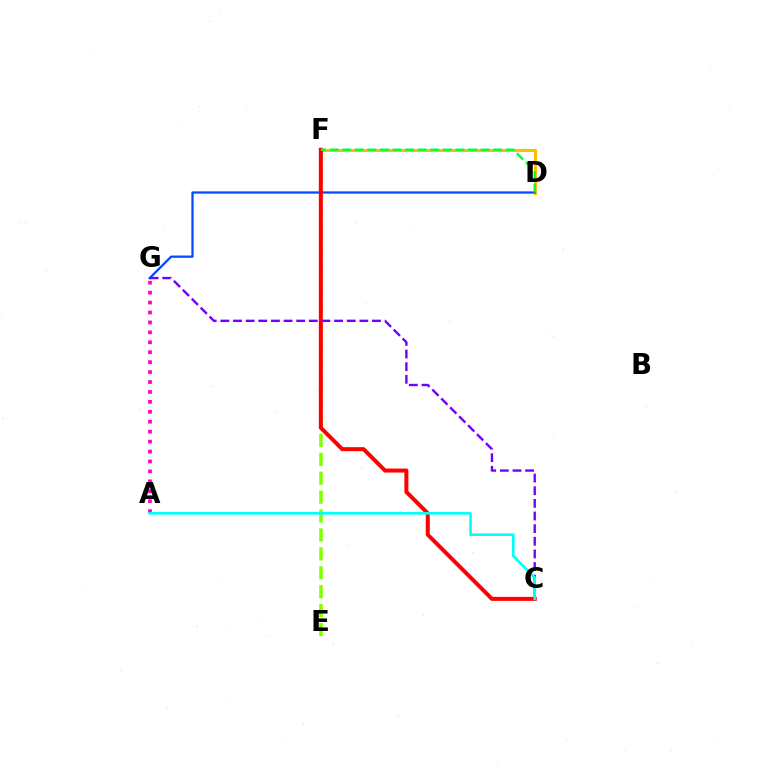{('E', 'F'): [{'color': '#84ff00', 'line_style': 'dashed', 'thickness': 2.57}], ('D', 'F'): [{'color': '#ffbd00', 'line_style': 'solid', 'thickness': 2.22}, {'color': '#00ff39', 'line_style': 'dashed', 'thickness': 1.71}], ('D', 'G'): [{'color': '#004bff', 'line_style': 'solid', 'thickness': 1.62}], ('A', 'G'): [{'color': '#ff00cf', 'line_style': 'dotted', 'thickness': 2.7}], ('C', 'F'): [{'color': '#ff0000', 'line_style': 'solid', 'thickness': 2.88}], ('C', 'G'): [{'color': '#7200ff', 'line_style': 'dashed', 'thickness': 1.72}], ('A', 'C'): [{'color': '#00fff6', 'line_style': 'solid', 'thickness': 1.88}]}